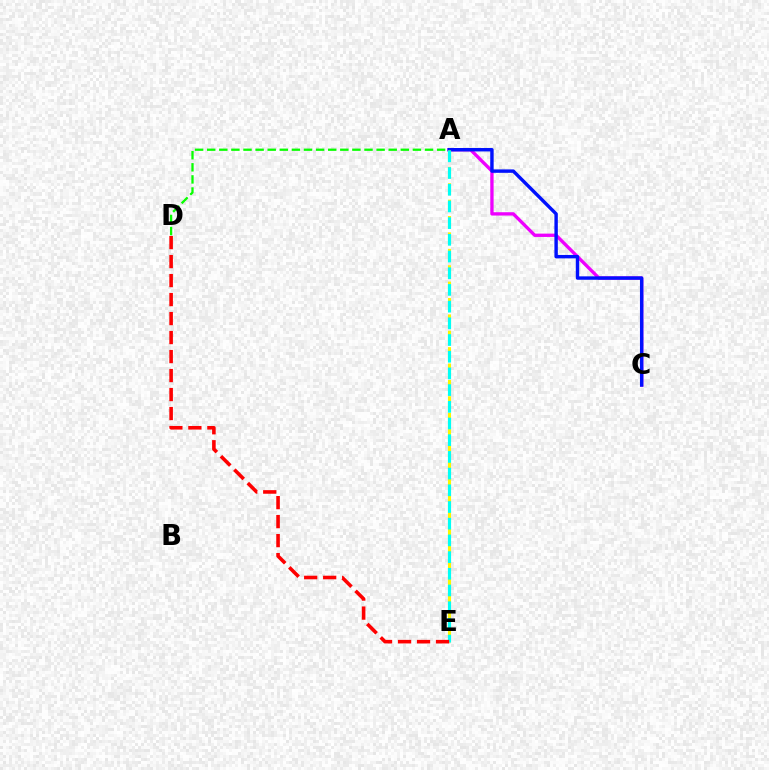{('A', 'C'): [{'color': '#ee00ff', 'line_style': 'solid', 'thickness': 2.39}, {'color': '#0010ff', 'line_style': 'solid', 'thickness': 2.46}], ('A', 'D'): [{'color': '#08ff00', 'line_style': 'dashed', 'thickness': 1.64}], ('A', 'E'): [{'color': '#fcf500', 'line_style': 'dashed', 'thickness': 2.23}, {'color': '#00fff6', 'line_style': 'dashed', 'thickness': 2.27}], ('D', 'E'): [{'color': '#ff0000', 'line_style': 'dashed', 'thickness': 2.58}]}